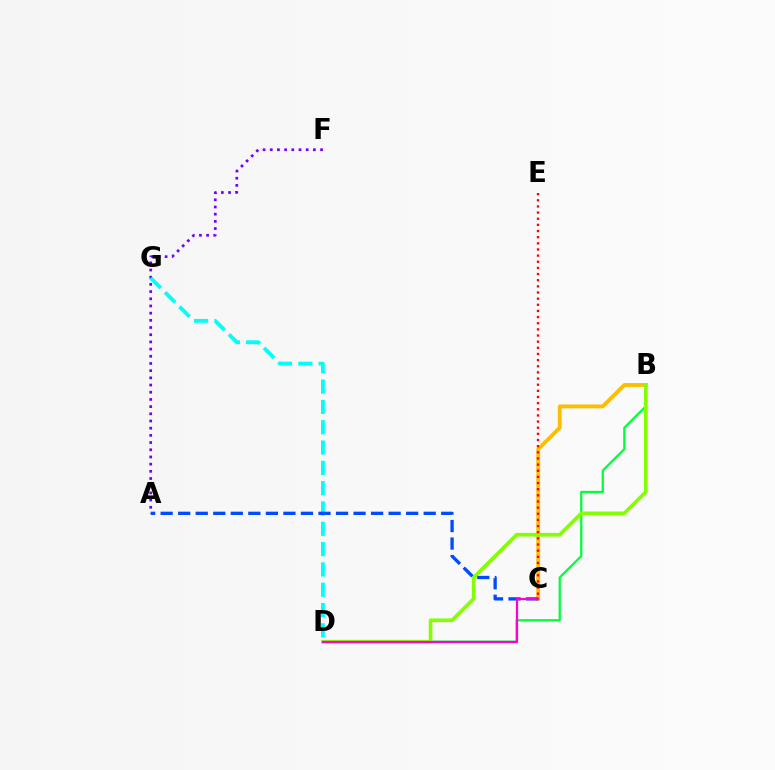{('B', 'C'): [{'color': '#ffbd00', 'line_style': 'solid', 'thickness': 2.77}], ('B', 'D'): [{'color': '#00ff39', 'line_style': 'solid', 'thickness': 1.61}, {'color': '#84ff00', 'line_style': 'solid', 'thickness': 2.63}], ('A', 'F'): [{'color': '#7200ff', 'line_style': 'dotted', 'thickness': 1.95}], ('D', 'G'): [{'color': '#00fff6', 'line_style': 'dashed', 'thickness': 2.76}], ('A', 'C'): [{'color': '#004bff', 'line_style': 'dashed', 'thickness': 2.38}], ('C', 'D'): [{'color': '#ff00cf', 'line_style': 'solid', 'thickness': 1.6}], ('C', 'E'): [{'color': '#ff0000', 'line_style': 'dotted', 'thickness': 1.67}]}